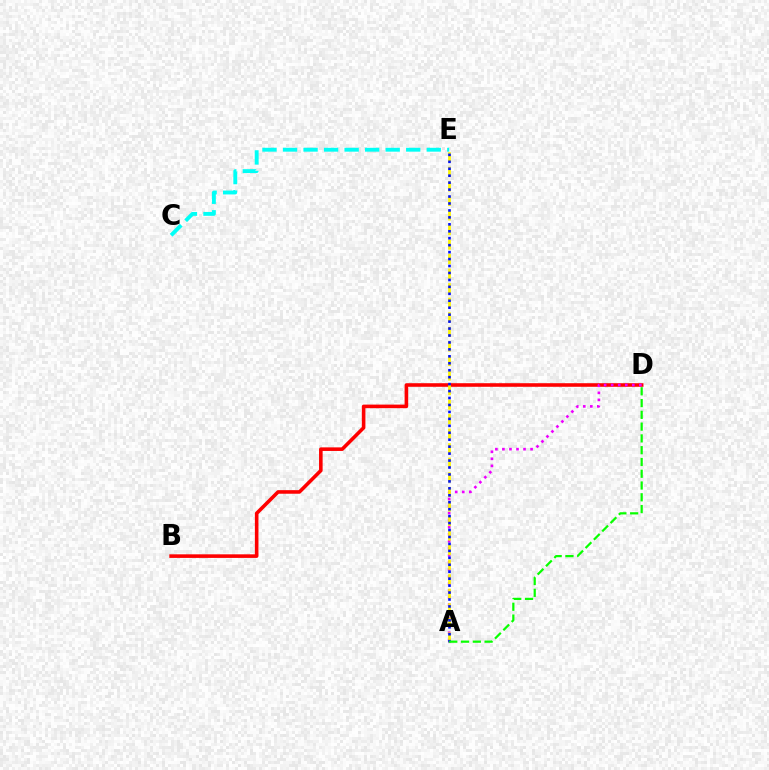{('C', 'E'): [{'color': '#00fff6', 'line_style': 'dashed', 'thickness': 2.79}], ('B', 'D'): [{'color': '#ff0000', 'line_style': 'solid', 'thickness': 2.58}], ('A', 'D'): [{'color': '#ee00ff', 'line_style': 'dotted', 'thickness': 1.91}, {'color': '#08ff00', 'line_style': 'dashed', 'thickness': 1.6}], ('A', 'E'): [{'color': '#fcf500', 'line_style': 'dashed', 'thickness': 1.98}, {'color': '#0010ff', 'line_style': 'dotted', 'thickness': 1.89}]}